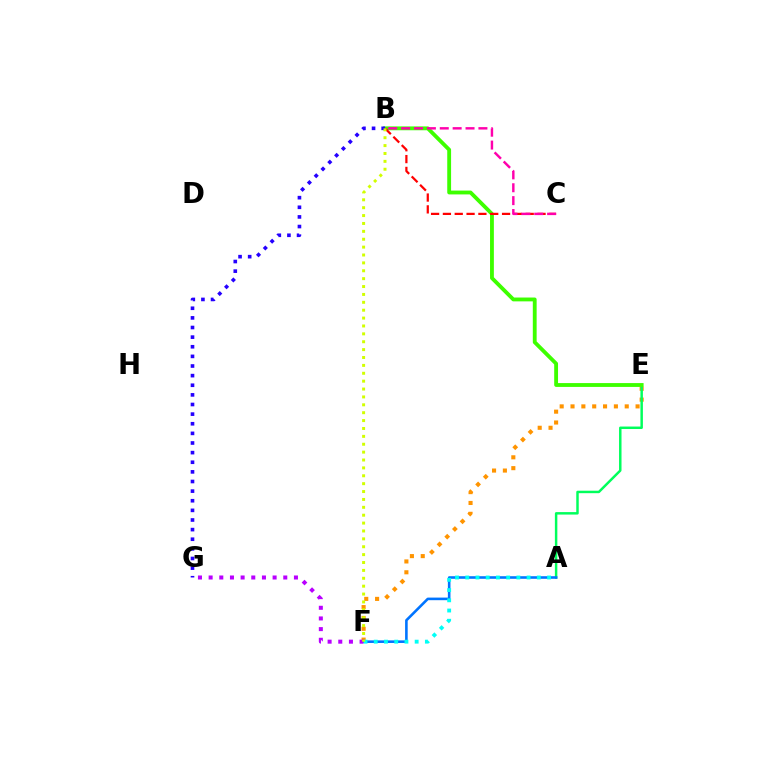{('E', 'F'): [{'color': '#ff9400', 'line_style': 'dotted', 'thickness': 2.95}], ('A', 'E'): [{'color': '#00ff5c', 'line_style': 'solid', 'thickness': 1.78}], ('B', 'E'): [{'color': '#3dff00', 'line_style': 'solid', 'thickness': 2.76}], ('B', 'C'): [{'color': '#ff0000', 'line_style': 'dashed', 'thickness': 1.61}, {'color': '#ff00ac', 'line_style': 'dashed', 'thickness': 1.75}], ('A', 'F'): [{'color': '#0074ff', 'line_style': 'solid', 'thickness': 1.87}, {'color': '#00fff6', 'line_style': 'dotted', 'thickness': 2.78}], ('F', 'G'): [{'color': '#b900ff', 'line_style': 'dotted', 'thickness': 2.9}], ('B', 'G'): [{'color': '#2500ff', 'line_style': 'dotted', 'thickness': 2.61}], ('B', 'F'): [{'color': '#d1ff00', 'line_style': 'dotted', 'thickness': 2.14}]}